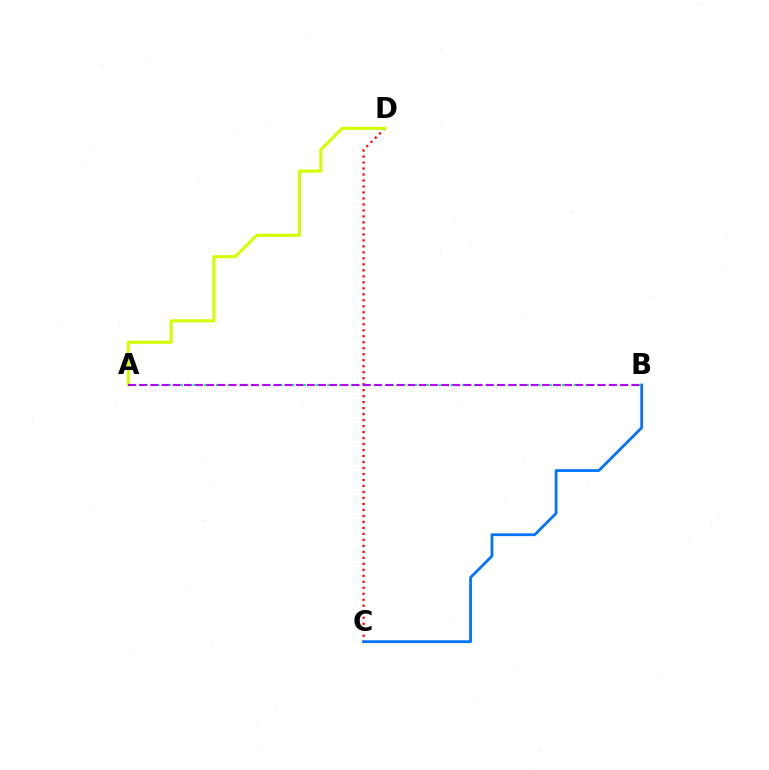{('C', 'D'): [{'color': '#ff0000', 'line_style': 'dotted', 'thickness': 1.63}], ('A', 'D'): [{'color': '#d1ff00', 'line_style': 'solid', 'thickness': 2.23}], ('B', 'C'): [{'color': '#0074ff', 'line_style': 'solid', 'thickness': 2.0}], ('A', 'B'): [{'color': '#00ff5c', 'line_style': 'dotted', 'thickness': 1.59}, {'color': '#b900ff', 'line_style': 'dashed', 'thickness': 1.52}]}